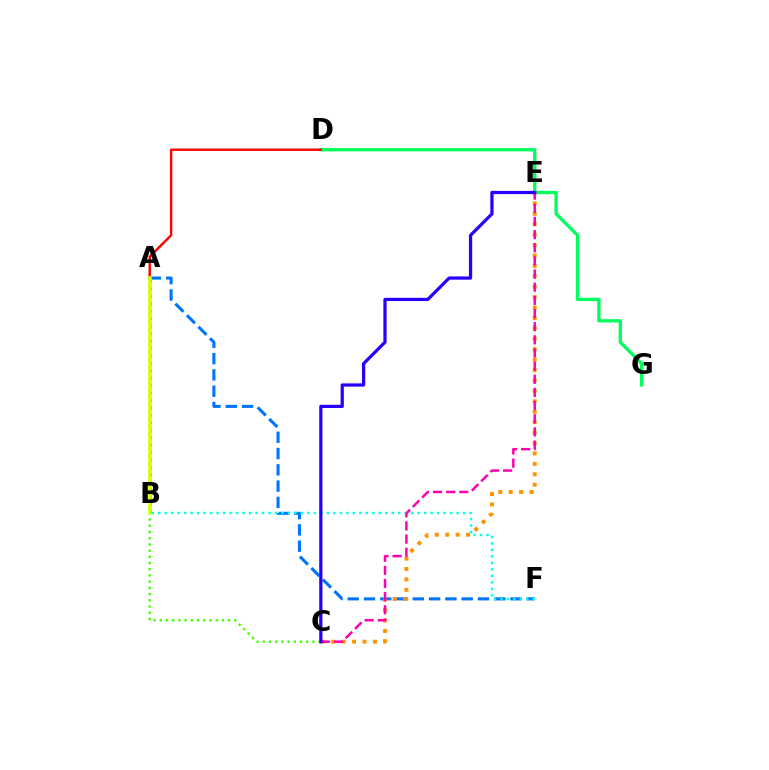{('D', 'G'): [{'color': '#00ff5c', 'line_style': 'solid', 'thickness': 2.38}], ('A', 'F'): [{'color': '#0074ff', 'line_style': 'dashed', 'thickness': 2.21}], ('B', 'F'): [{'color': '#00fff6', 'line_style': 'dotted', 'thickness': 1.76}], ('A', 'D'): [{'color': '#ff0000', 'line_style': 'solid', 'thickness': 1.72}], ('C', 'E'): [{'color': '#ff9400', 'line_style': 'dotted', 'thickness': 2.83}, {'color': '#ff00ac', 'line_style': 'dashed', 'thickness': 1.79}, {'color': '#2500ff', 'line_style': 'solid', 'thickness': 2.33}], ('A', 'B'): [{'color': '#b900ff', 'line_style': 'dotted', 'thickness': 2.02}, {'color': '#d1ff00', 'line_style': 'solid', 'thickness': 2.56}], ('B', 'C'): [{'color': '#3dff00', 'line_style': 'dotted', 'thickness': 1.69}]}